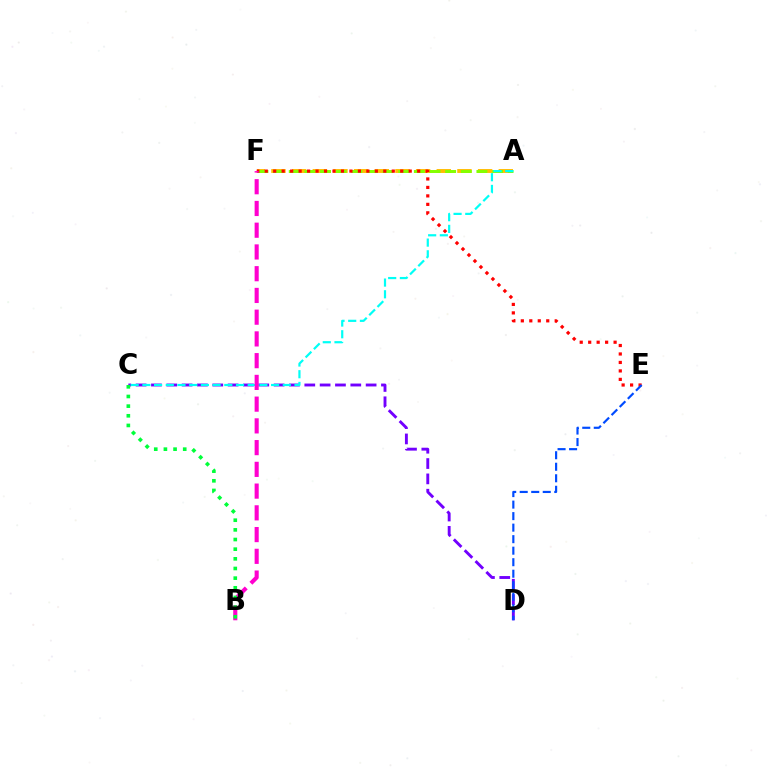{('A', 'F'): [{'color': '#ffbd00', 'line_style': 'dashed', 'thickness': 2.81}, {'color': '#84ff00', 'line_style': 'dashed', 'thickness': 2.12}], ('C', 'D'): [{'color': '#7200ff', 'line_style': 'dashed', 'thickness': 2.08}], ('A', 'C'): [{'color': '#00fff6', 'line_style': 'dashed', 'thickness': 1.59}], ('E', 'F'): [{'color': '#ff0000', 'line_style': 'dotted', 'thickness': 2.3}], ('B', 'F'): [{'color': '#ff00cf', 'line_style': 'dashed', 'thickness': 2.95}], ('D', 'E'): [{'color': '#004bff', 'line_style': 'dashed', 'thickness': 1.56}], ('B', 'C'): [{'color': '#00ff39', 'line_style': 'dotted', 'thickness': 2.62}]}